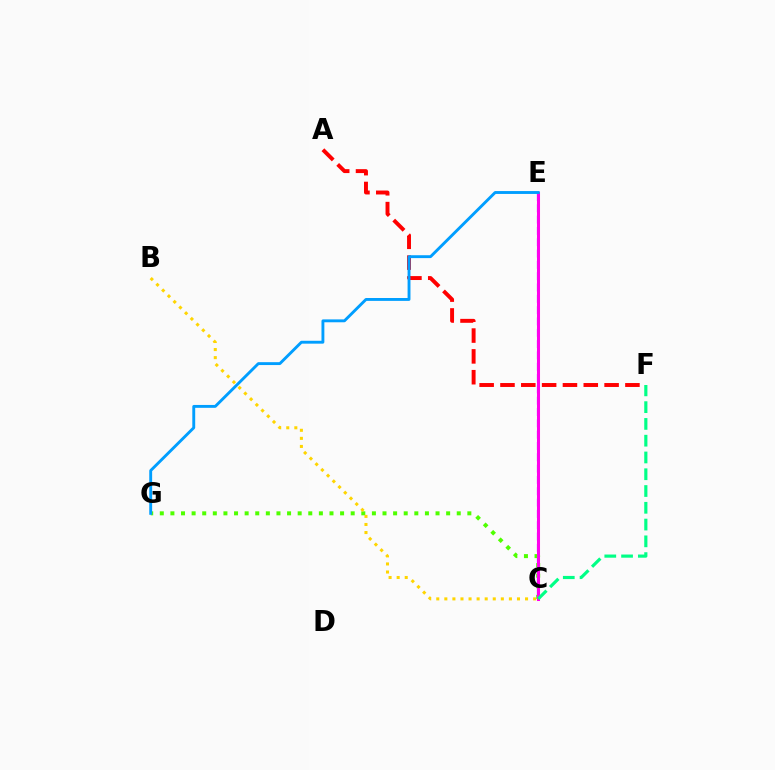{('A', 'F'): [{'color': '#ff0000', 'line_style': 'dashed', 'thickness': 2.83}], ('C', 'E'): [{'color': '#3700ff', 'line_style': 'dashed', 'thickness': 1.54}, {'color': '#ff00ed', 'line_style': 'solid', 'thickness': 2.19}], ('C', 'G'): [{'color': '#4fff00', 'line_style': 'dotted', 'thickness': 2.88}], ('C', 'F'): [{'color': '#00ff86', 'line_style': 'dashed', 'thickness': 2.28}], ('E', 'G'): [{'color': '#009eff', 'line_style': 'solid', 'thickness': 2.07}], ('B', 'C'): [{'color': '#ffd500', 'line_style': 'dotted', 'thickness': 2.19}]}